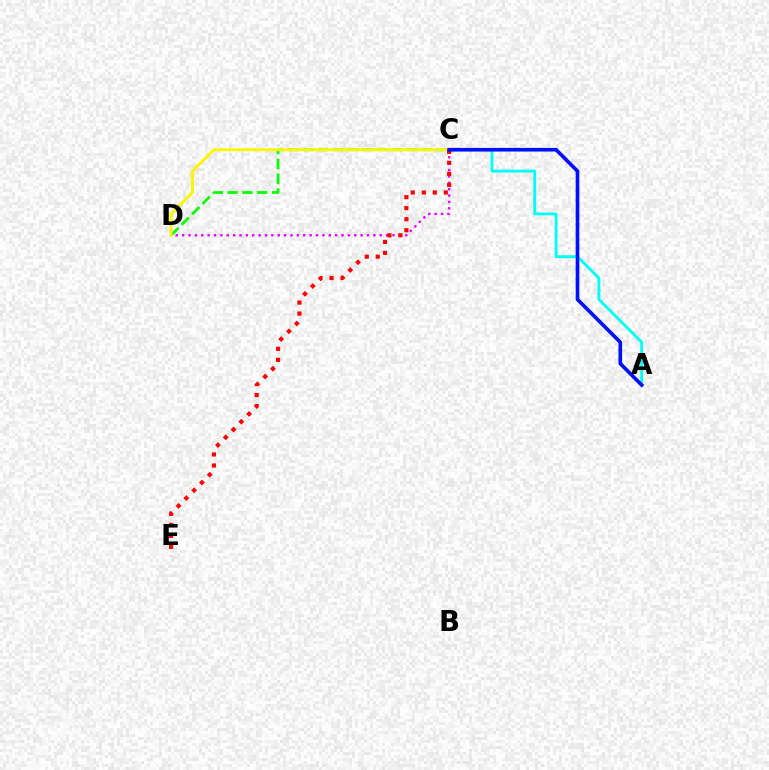{('A', 'C'): [{'color': '#00fff6', 'line_style': 'solid', 'thickness': 2.07}, {'color': '#0010ff', 'line_style': 'solid', 'thickness': 2.62}], ('C', 'D'): [{'color': '#ee00ff', 'line_style': 'dotted', 'thickness': 1.73}, {'color': '#08ff00', 'line_style': 'dashed', 'thickness': 2.01}, {'color': '#fcf500', 'line_style': 'solid', 'thickness': 2.12}], ('C', 'E'): [{'color': '#ff0000', 'line_style': 'dotted', 'thickness': 2.99}]}